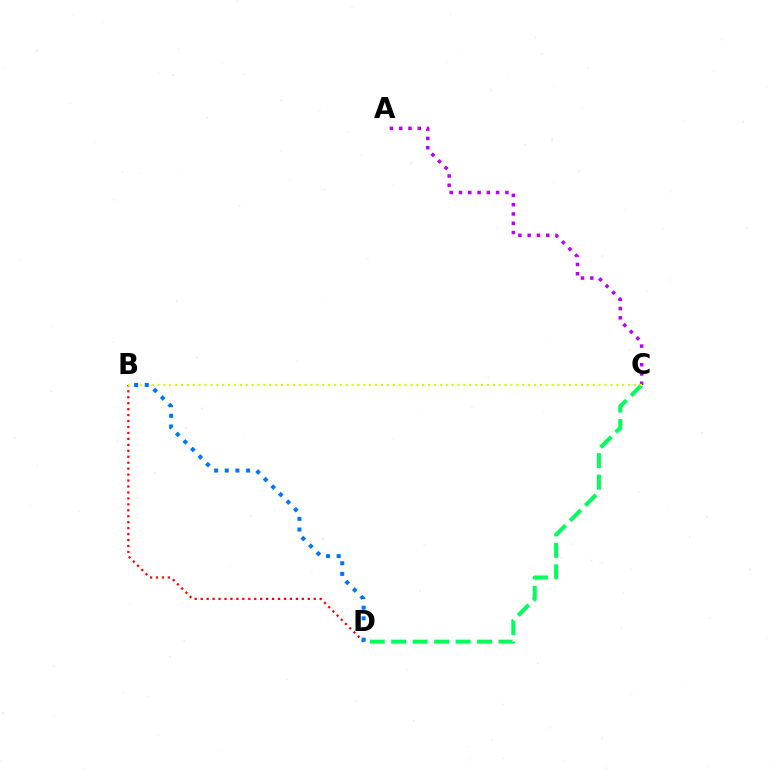{('C', 'D'): [{'color': '#00ff5c', 'line_style': 'dashed', 'thickness': 2.92}], ('A', 'C'): [{'color': '#b900ff', 'line_style': 'dotted', 'thickness': 2.52}], ('B', 'D'): [{'color': '#ff0000', 'line_style': 'dotted', 'thickness': 1.62}, {'color': '#0074ff', 'line_style': 'dotted', 'thickness': 2.9}], ('B', 'C'): [{'color': '#d1ff00', 'line_style': 'dotted', 'thickness': 1.6}]}